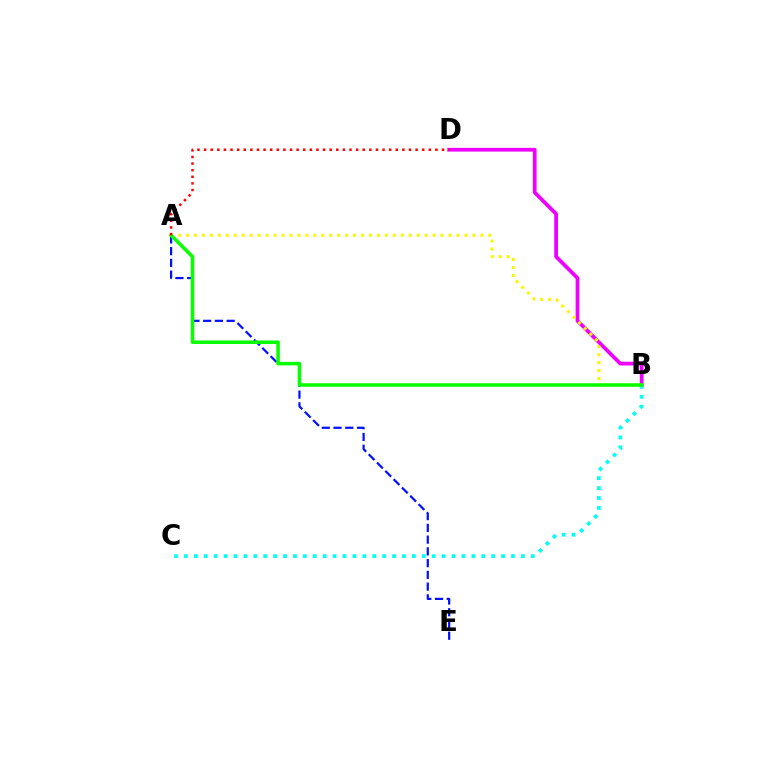{('B', 'D'): [{'color': '#ee00ff', 'line_style': 'solid', 'thickness': 2.69}], ('A', 'B'): [{'color': '#fcf500', 'line_style': 'dotted', 'thickness': 2.16}, {'color': '#08ff00', 'line_style': 'solid', 'thickness': 2.55}], ('A', 'E'): [{'color': '#0010ff', 'line_style': 'dashed', 'thickness': 1.6}], ('B', 'C'): [{'color': '#00fff6', 'line_style': 'dotted', 'thickness': 2.69}], ('A', 'D'): [{'color': '#ff0000', 'line_style': 'dotted', 'thickness': 1.8}]}